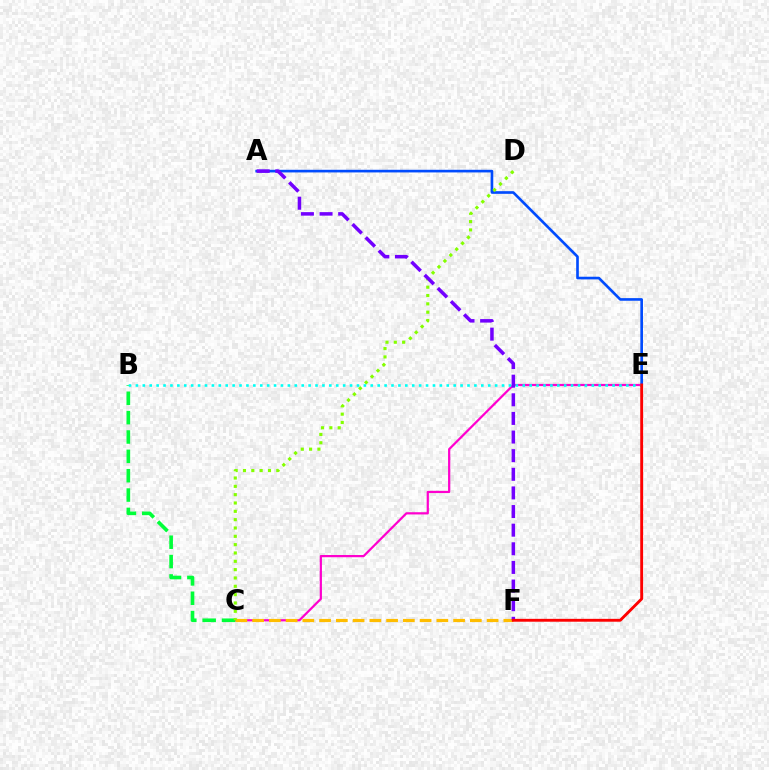{('A', 'E'): [{'color': '#004bff', 'line_style': 'solid', 'thickness': 1.91}], ('C', 'E'): [{'color': '#ff00cf', 'line_style': 'solid', 'thickness': 1.6}], ('C', 'F'): [{'color': '#ffbd00', 'line_style': 'dashed', 'thickness': 2.28}], ('B', 'C'): [{'color': '#00ff39', 'line_style': 'dashed', 'thickness': 2.63}], ('C', 'D'): [{'color': '#84ff00', 'line_style': 'dotted', 'thickness': 2.26}], ('A', 'F'): [{'color': '#7200ff', 'line_style': 'dashed', 'thickness': 2.53}], ('B', 'E'): [{'color': '#00fff6', 'line_style': 'dotted', 'thickness': 1.88}], ('E', 'F'): [{'color': '#ff0000', 'line_style': 'solid', 'thickness': 2.06}]}